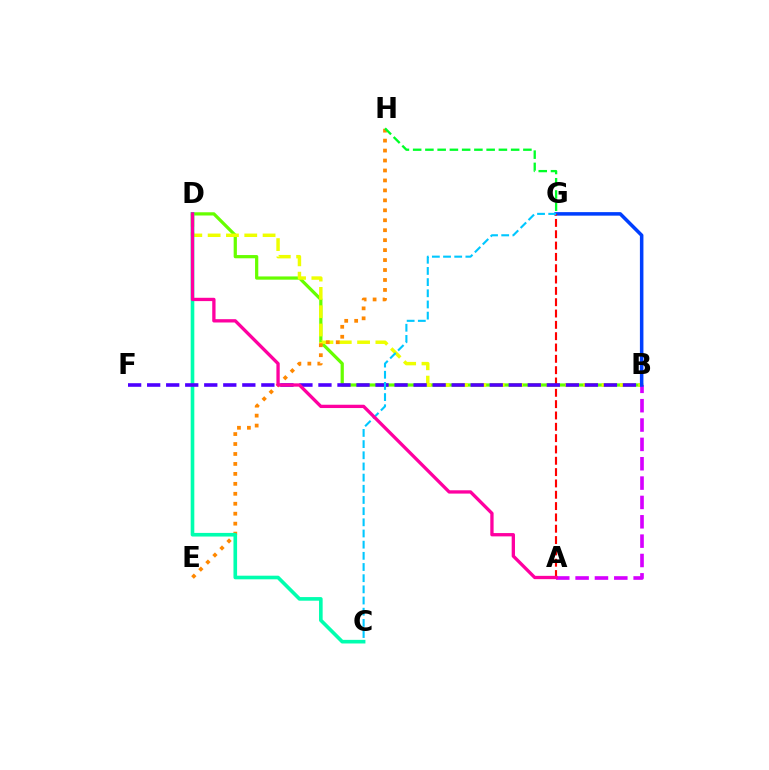{('B', 'D'): [{'color': '#66ff00', 'line_style': 'solid', 'thickness': 2.33}, {'color': '#eeff00', 'line_style': 'dashed', 'thickness': 2.49}], ('E', 'H'): [{'color': '#ff8800', 'line_style': 'dotted', 'thickness': 2.7}], ('A', 'B'): [{'color': '#d600ff', 'line_style': 'dashed', 'thickness': 2.63}], ('B', 'G'): [{'color': '#003fff', 'line_style': 'solid', 'thickness': 2.54}], ('C', 'D'): [{'color': '#00ffaf', 'line_style': 'solid', 'thickness': 2.61}], ('A', 'G'): [{'color': '#ff0000', 'line_style': 'dashed', 'thickness': 1.54}], ('B', 'F'): [{'color': '#4f00ff', 'line_style': 'dashed', 'thickness': 2.59}], ('C', 'G'): [{'color': '#00c7ff', 'line_style': 'dashed', 'thickness': 1.52}], ('A', 'D'): [{'color': '#ff00a0', 'line_style': 'solid', 'thickness': 2.38}], ('G', 'H'): [{'color': '#00ff27', 'line_style': 'dashed', 'thickness': 1.66}]}